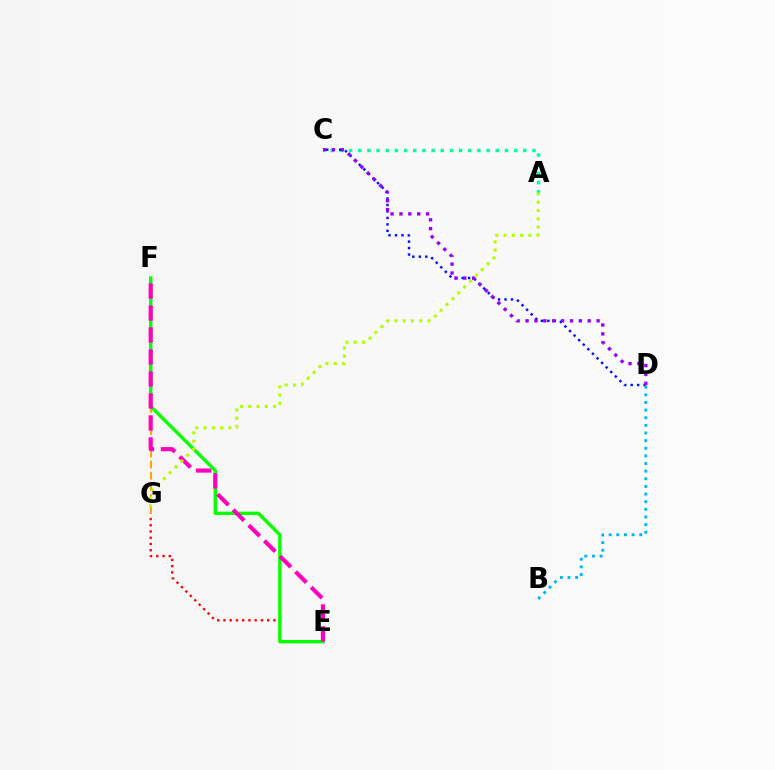{('F', 'G'): [{'color': '#ffa500', 'line_style': 'dashed', 'thickness': 1.51}], ('A', 'C'): [{'color': '#00ff9d', 'line_style': 'dotted', 'thickness': 2.49}], ('C', 'D'): [{'color': '#0010ff', 'line_style': 'dotted', 'thickness': 1.75}, {'color': '#9b00ff', 'line_style': 'dotted', 'thickness': 2.41}], ('B', 'D'): [{'color': '#00b5ff', 'line_style': 'dotted', 'thickness': 2.07}], ('E', 'G'): [{'color': '#ff0000', 'line_style': 'dotted', 'thickness': 1.7}], ('E', 'F'): [{'color': '#08ff00', 'line_style': 'solid', 'thickness': 2.44}, {'color': '#ff00bd', 'line_style': 'dashed', 'thickness': 2.99}], ('A', 'G'): [{'color': '#b3ff00', 'line_style': 'dotted', 'thickness': 2.24}]}